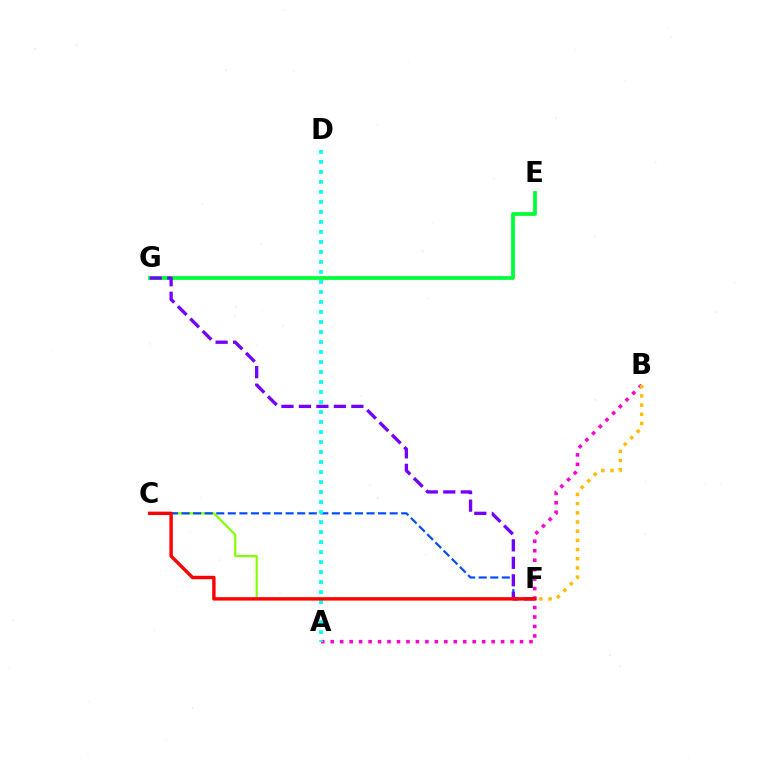{('C', 'F'): [{'color': '#84ff00', 'line_style': 'solid', 'thickness': 1.58}, {'color': '#004bff', 'line_style': 'dashed', 'thickness': 1.57}, {'color': '#ff0000', 'line_style': 'solid', 'thickness': 2.45}], ('A', 'B'): [{'color': '#ff00cf', 'line_style': 'dotted', 'thickness': 2.57}], ('E', 'G'): [{'color': '#00ff39', 'line_style': 'solid', 'thickness': 2.7}], ('A', 'D'): [{'color': '#00fff6', 'line_style': 'dotted', 'thickness': 2.72}], ('B', 'F'): [{'color': '#ffbd00', 'line_style': 'dotted', 'thickness': 2.49}], ('F', 'G'): [{'color': '#7200ff', 'line_style': 'dashed', 'thickness': 2.38}]}